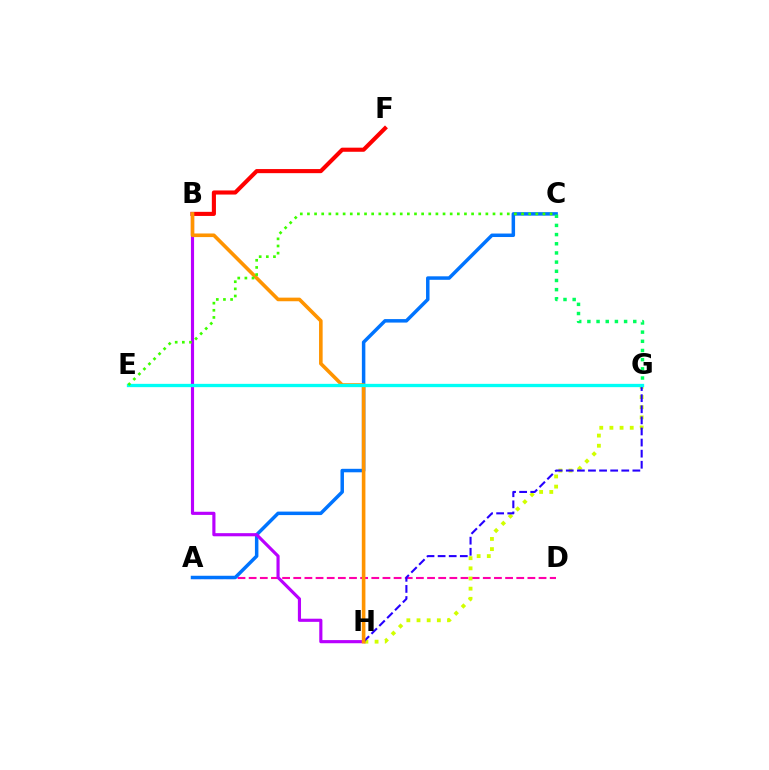{('A', 'D'): [{'color': '#ff00ac', 'line_style': 'dashed', 'thickness': 1.51}], ('G', 'H'): [{'color': '#d1ff00', 'line_style': 'dotted', 'thickness': 2.76}, {'color': '#2500ff', 'line_style': 'dashed', 'thickness': 1.51}], ('B', 'F'): [{'color': '#ff0000', 'line_style': 'solid', 'thickness': 2.96}], ('A', 'C'): [{'color': '#0074ff', 'line_style': 'solid', 'thickness': 2.51}], ('C', 'G'): [{'color': '#00ff5c', 'line_style': 'dotted', 'thickness': 2.49}], ('B', 'H'): [{'color': '#b900ff', 'line_style': 'solid', 'thickness': 2.26}, {'color': '#ff9400', 'line_style': 'solid', 'thickness': 2.6}], ('E', 'G'): [{'color': '#00fff6', 'line_style': 'solid', 'thickness': 2.38}], ('C', 'E'): [{'color': '#3dff00', 'line_style': 'dotted', 'thickness': 1.94}]}